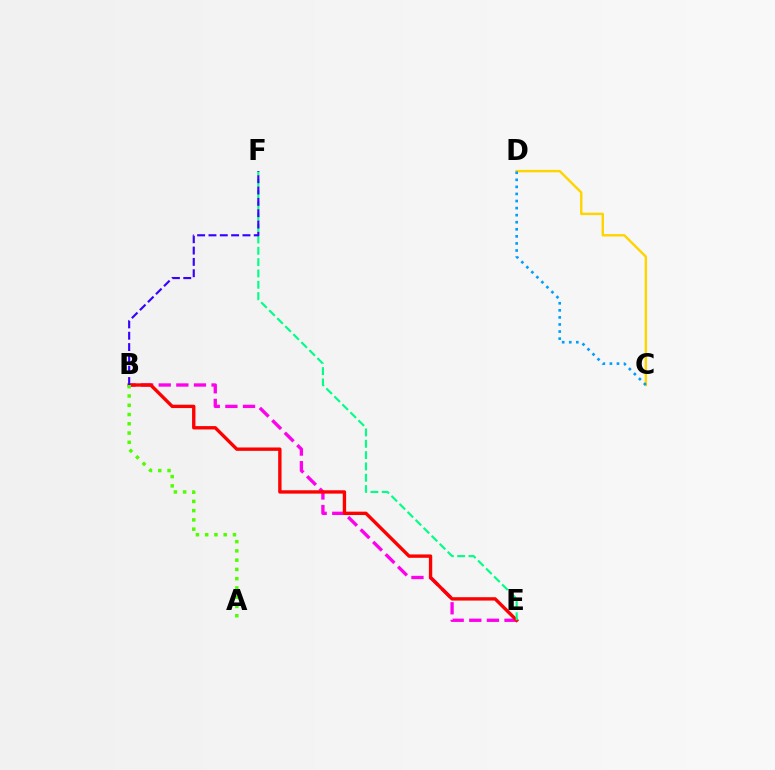{('B', 'E'): [{'color': '#ff00ed', 'line_style': 'dashed', 'thickness': 2.39}, {'color': '#ff0000', 'line_style': 'solid', 'thickness': 2.42}], ('C', 'D'): [{'color': '#ffd500', 'line_style': 'solid', 'thickness': 1.74}, {'color': '#009eff', 'line_style': 'dotted', 'thickness': 1.92}], ('A', 'B'): [{'color': '#4fff00', 'line_style': 'dotted', 'thickness': 2.52}], ('E', 'F'): [{'color': '#00ff86', 'line_style': 'dashed', 'thickness': 1.54}], ('B', 'F'): [{'color': '#3700ff', 'line_style': 'dashed', 'thickness': 1.54}]}